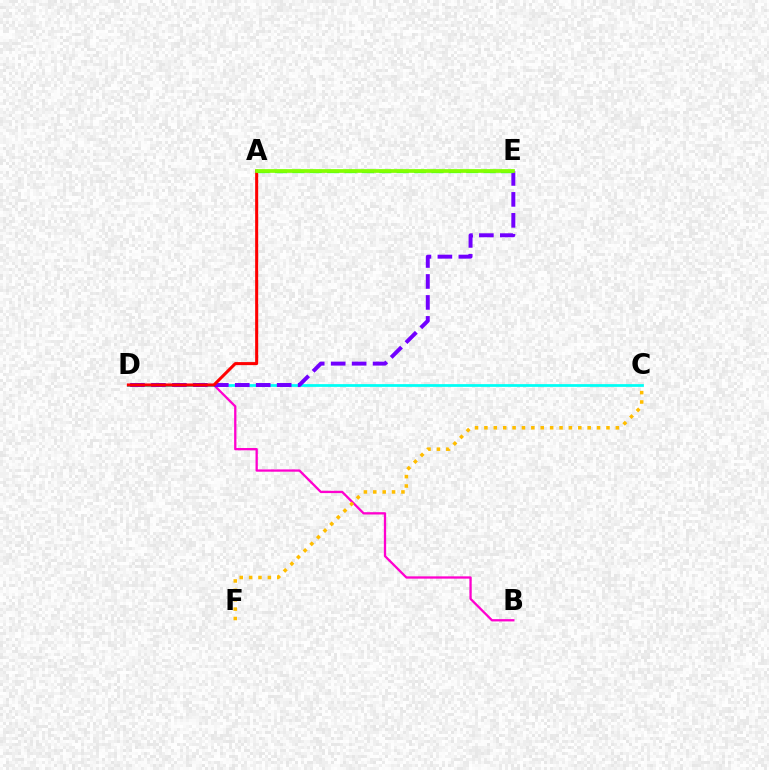{('B', 'D'): [{'color': '#ff00cf', 'line_style': 'solid', 'thickness': 1.65}], ('C', 'F'): [{'color': '#ffbd00', 'line_style': 'dotted', 'thickness': 2.55}], ('C', 'D'): [{'color': '#00fff6', 'line_style': 'solid', 'thickness': 1.98}], ('A', 'E'): [{'color': '#004bff', 'line_style': 'dotted', 'thickness': 1.5}, {'color': '#00ff39', 'line_style': 'dashed', 'thickness': 2.36}, {'color': '#84ff00', 'line_style': 'solid', 'thickness': 2.67}], ('D', 'E'): [{'color': '#7200ff', 'line_style': 'dashed', 'thickness': 2.85}], ('A', 'D'): [{'color': '#ff0000', 'line_style': 'solid', 'thickness': 2.18}]}